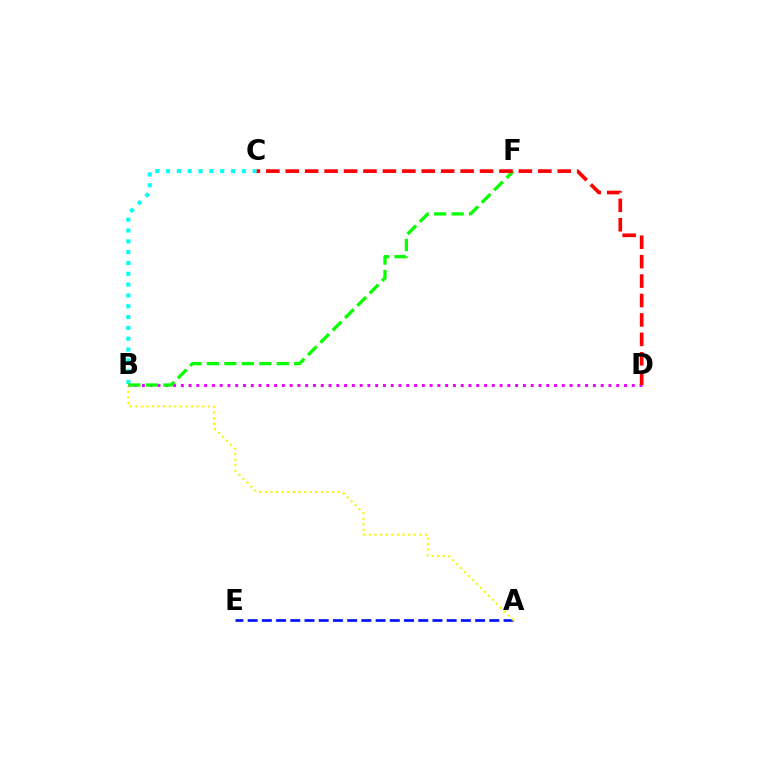{('A', 'E'): [{'color': '#0010ff', 'line_style': 'dashed', 'thickness': 1.93}], ('B', 'C'): [{'color': '#00fff6', 'line_style': 'dotted', 'thickness': 2.94}], ('A', 'B'): [{'color': '#fcf500', 'line_style': 'dotted', 'thickness': 1.52}], ('B', 'D'): [{'color': '#ee00ff', 'line_style': 'dotted', 'thickness': 2.11}], ('B', 'F'): [{'color': '#08ff00', 'line_style': 'dashed', 'thickness': 2.37}], ('C', 'D'): [{'color': '#ff0000', 'line_style': 'dashed', 'thickness': 2.64}]}